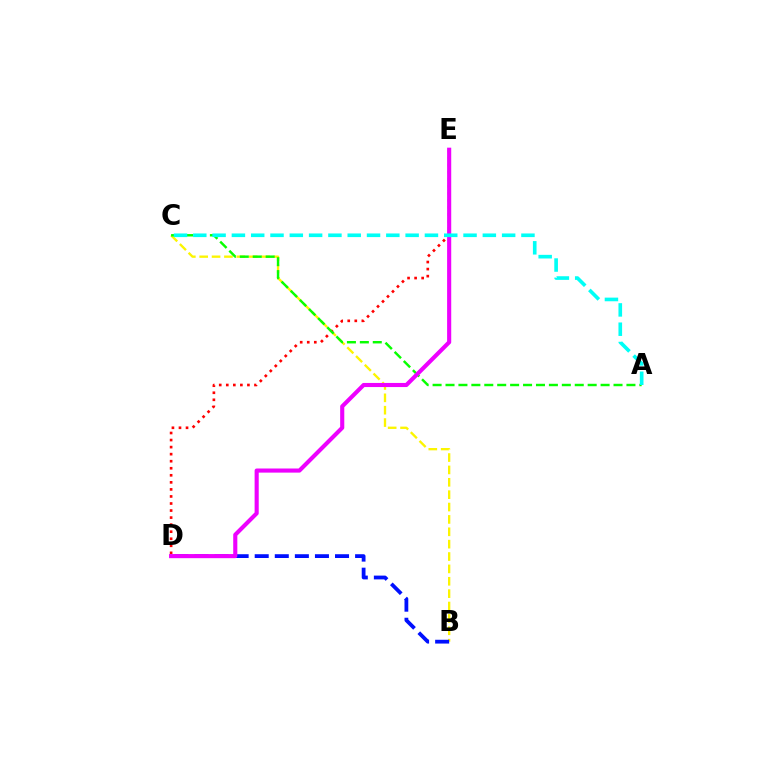{('B', 'C'): [{'color': '#fcf500', 'line_style': 'dashed', 'thickness': 1.68}], ('D', 'E'): [{'color': '#ff0000', 'line_style': 'dotted', 'thickness': 1.92}, {'color': '#ee00ff', 'line_style': 'solid', 'thickness': 2.96}], ('B', 'D'): [{'color': '#0010ff', 'line_style': 'dashed', 'thickness': 2.73}], ('A', 'C'): [{'color': '#08ff00', 'line_style': 'dashed', 'thickness': 1.76}, {'color': '#00fff6', 'line_style': 'dashed', 'thickness': 2.62}]}